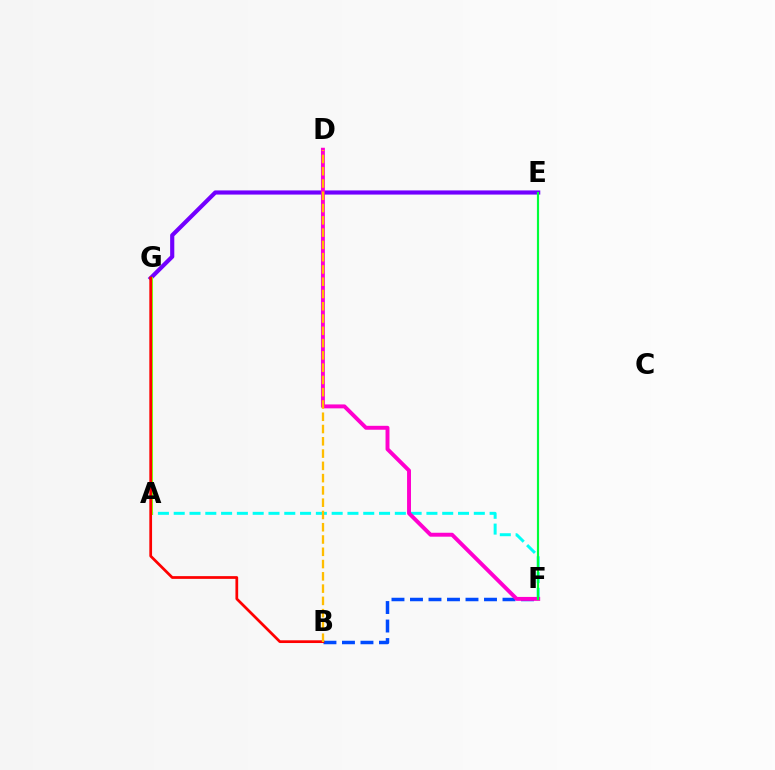{('A', 'F'): [{'color': '#00fff6', 'line_style': 'dashed', 'thickness': 2.15}], ('E', 'G'): [{'color': '#7200ff', 'line_style': 'solid', 'thickness': 2.99}], ('B', 'F'): [{'color': '#004bff', 'line_style': 'dashed', 'thickness': 2.51}], ('D', 'F'): [{'color': '#ff00cf', 'line_style': 'solid', 'thickness': 2.83}], ('A', 'G'): [{'color': '#84ff00', 'line_style': 'solid', 'thickness': 2.18}], ('B', 'G'): [{'color': '#ff0000', 'line_style': 'solid', 'thickness': 1.97}], ('E', 'F'): [{'color': '#00ff39', 'line_style': 'solid', 'thickness': 1.56}], ('B', 'D'): [{'color': '#ffbd00', 'line_style': 'dashed', 'thickness': 1.67}]}